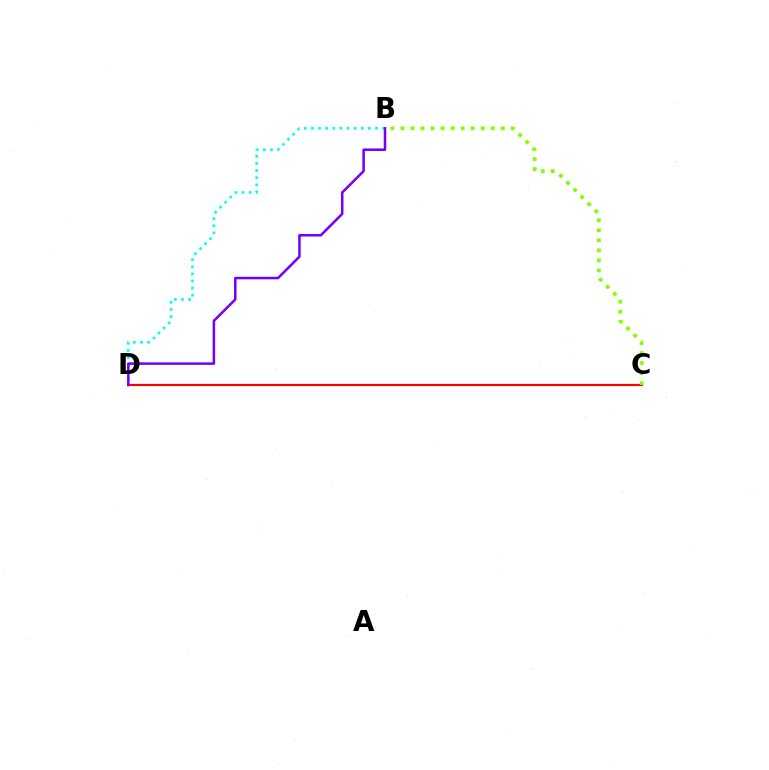{('B', 'D'): [{'color': '#00fff6', 'line_style': 'dotted', 'thickness': 1.93}, {'color': '#7200ff', 'line_style': 'solid', 'thickness': 1.82}], ('C', 'D'): [{'color': '#ff0000', 'line_style': 'solid', 'thickness': 1.53}], ('B', 'C'): [{'color': '#84ff00', 'line_style': 'dotted', 'thickness': 2.73}]}